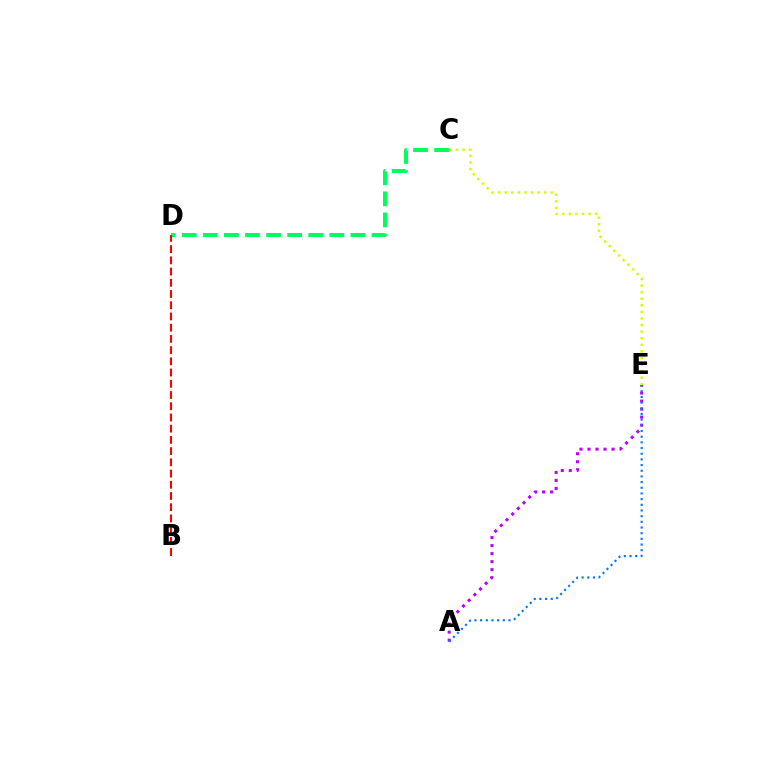{('A', 'E'): [{'color': '#b900ff', 'line_style': 'dotted', 'thickness': 2.18}, {'color': '#0074ff', 'line_style': 'dotted', 'thickness': 1.54}], ('C', 'D'): [{'color': '#00ff5c', 'line_style': 'dashed', 'thickness': 2.87}], ('B', 'D'): [{'color': '#ff0000', 'line_style': 'dashed', 'thickness': 1.52}], ('C', 'E'): [{'color': '#d1ff00', 'line_style': 'dotted', 'thickness': 1.79}]}